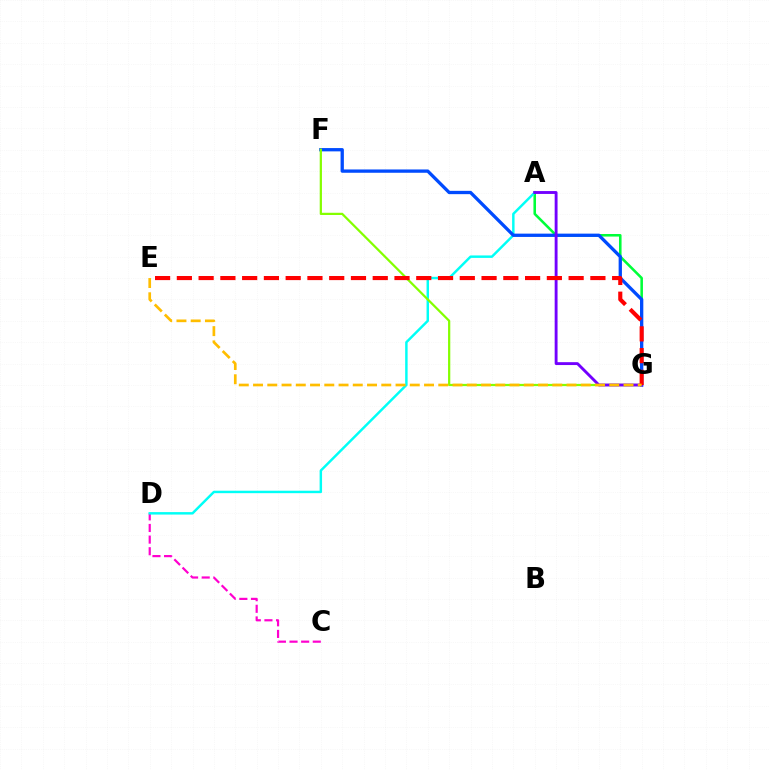{('A', 'G'): [{'color': '#00ff39', 'line_style': 'solid', 'thickness': 1.85}, {'color': '#7200ff', 'line_style': 'solid', 'thickness': 2.07}], ('C', 'D'): [{'color': '#ff00cf', 'line_style': 'dashed', 'thickness': 1.58}], ('A', 'D'): [{'color': '#00fff6', 'line_style': 'solid', 'thickness': 1.77}], ('F', 'G'): [{'color': '#004bff', 'line_style': 'solid', 'thickness': 2.38}, {'color': '#84ff00', 'line_style': 'solid', 'thickness': 1.61}], ('E', 'G'): [{'color': '#ff0000', 'line_style': 'dashed', 'thickness': 2.96}, {'color': '#ffbd00', 'line_style': 'dashed', 'thickness': 1.94}]}